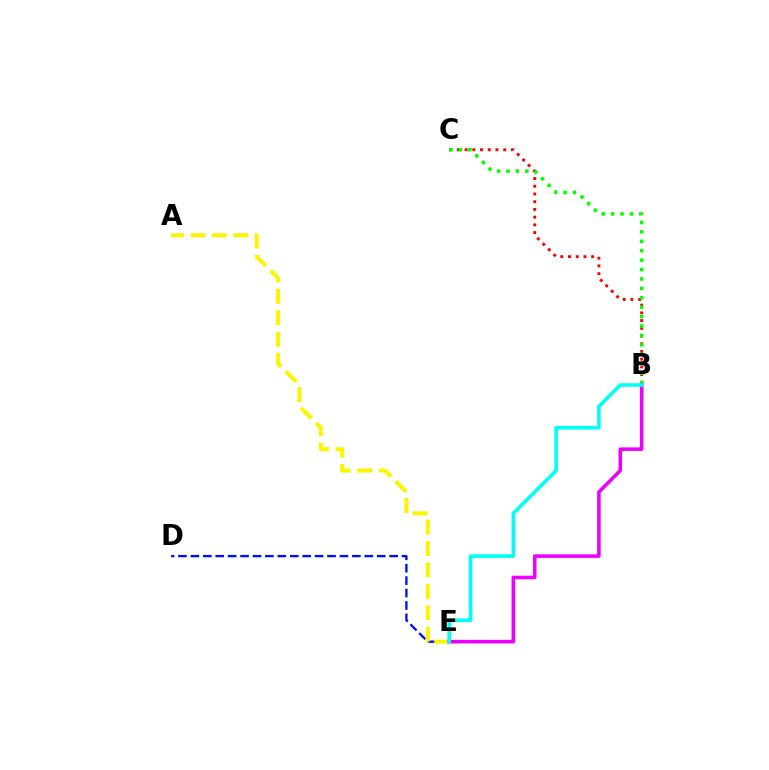{('D', 'E'): [{'color': '#0010ff', 'line_style': 'dashed', 'thickness': 1.69}], ('A', 'E'): [{'color': '#fcf500', 'line_style': 'dashed', 'thickness': 2.91}], ('B', 'C'): [{'color': '#ff0000', 'line_style': 'dotted', 'thickness': 2.1}, {'color': '#08ff00', 'line_style': 'dotted', 'thickness': 2.56}], ('B', 'E'): [{'color': '#ee00ff', 'line_style': 'solid', 'thickness': 2.57}, {'color': '#00fff6', 'line_style': 'solid', 'thickness': 2.59}]}